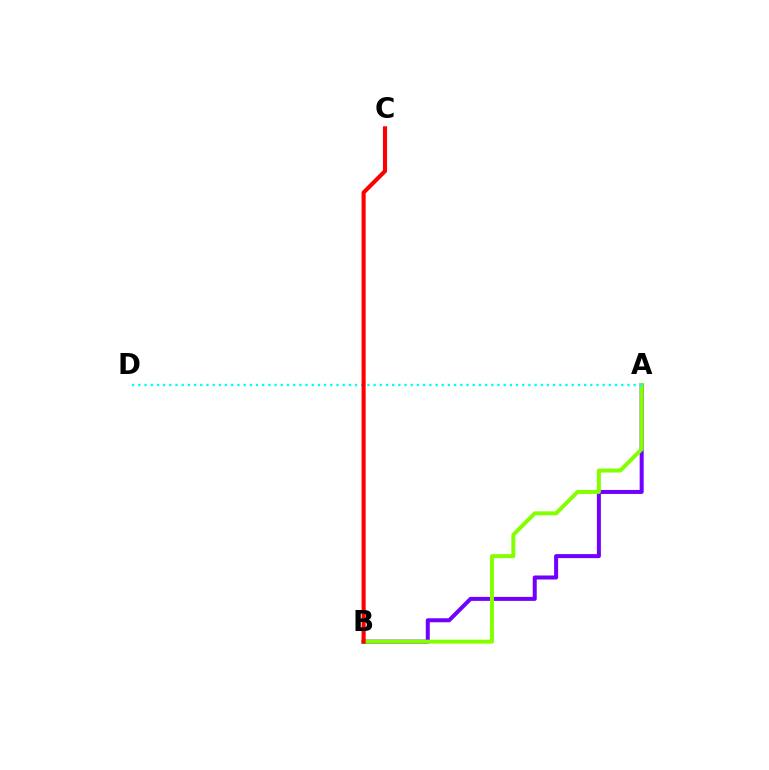{('A', 'B'): [{'color': '#7200ff', 'line_style': 'solid', 'thickness': 2.89}, {'color': '#84ff00', 'line_style': 'solid', 'thickness': 2.87}], ('A', 'D'): [{'color': '#00fff6', 'line_style': 'dotted', 'thickness': 1.68}], ('B', 'C'): [{'color': '#ff0000', 'line_style': 'solid', 'thickness': 2.94}]}